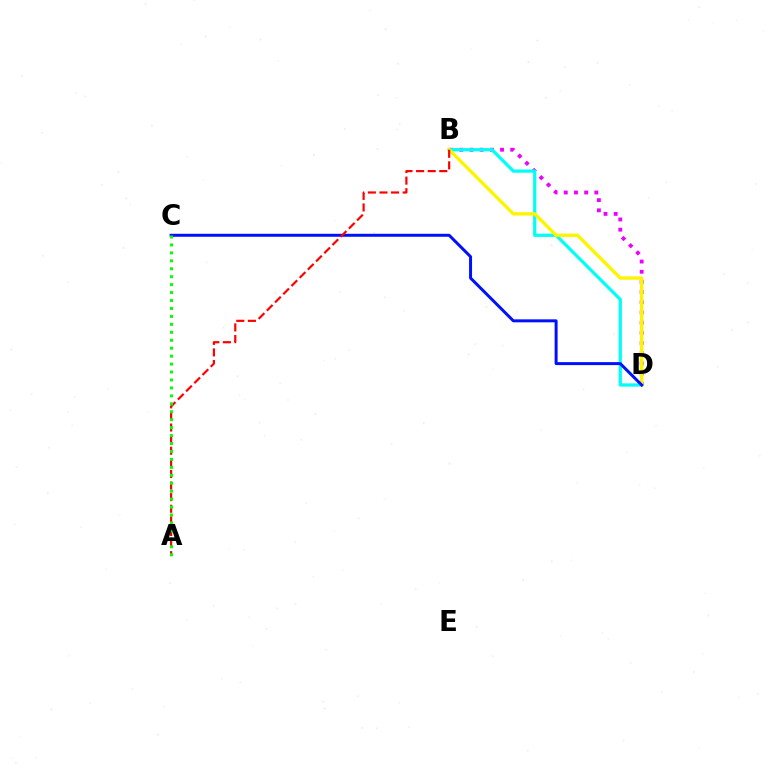{('B', 'D'): [{'color': '#ee00ff', 'line_style': 'dotted', 'thickness': 2.77}, {'color': '#00fff6', 'line_style': 'solid', 'thickness': 2.34}, {'color': '#fcf500', 'line_style': 'solid', 'thickness': 2.42}], ('C', 'D'): [{'color': '#0010ff', 'line_style': 'solid', 'thickness': 2.14}], ('A', 'B'): [{'color': '#ff0000', 'line_style': 'dashed', 'thickness': 1.58}], ('A', 'C'): [{'color': '#08ff00', 'line_style': 'dotted', 'thickness': 2.16}]}